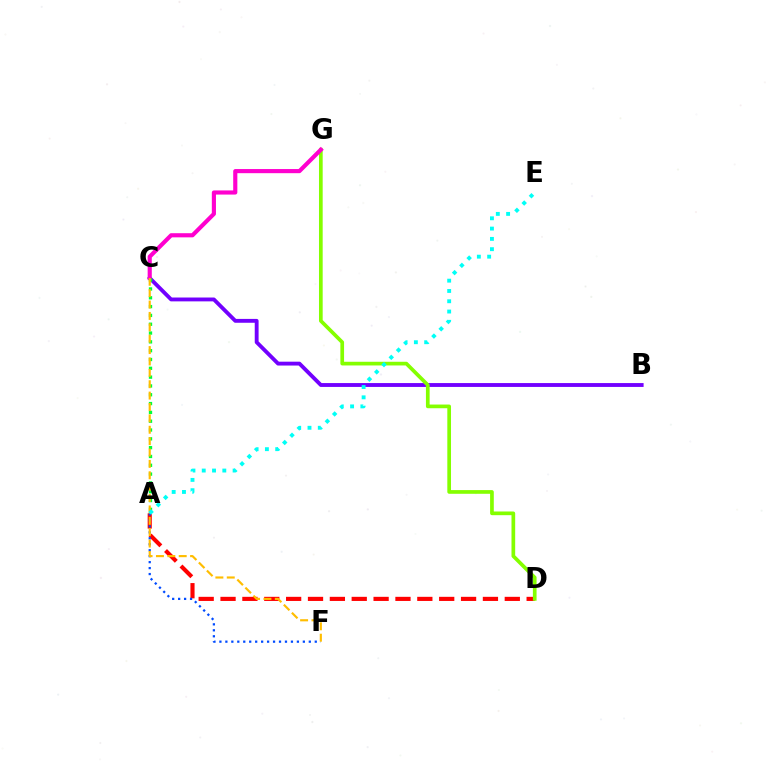{('A', 'D'): [{'color': '#ff0000', 'line_style': 'dashed', 'thickness': 2.97}], ('B', 'C'): [{'color': '#7200ff', 'line_style': 'solid', 'thickness': 2.78}], ('D', 'G'): [{'color': '#84ff00', 'line_style': 'solid', 'thickness': 2.66}], ('C', 'G'): [{'color': '#ff00cf', 'line_style': 'solid', 'thickness': 2.98}], ('A', 'C'): [{'color': '#00ff39', 'line_style': 'dotted', 'thickness': 2.4}], ('A', 'F'): [{'color': '#004bff', 'line_style': 'dotted', 'thickness': 1.62}], ('C', 'F'): [{'color': '#ffbd00', 'line_style': 'dashed', 'thickness': 1.55}], ('A', 'E'): [{'color': '#00fff6', 'line_style': 'dotted', 'thickness': 2.8}]}